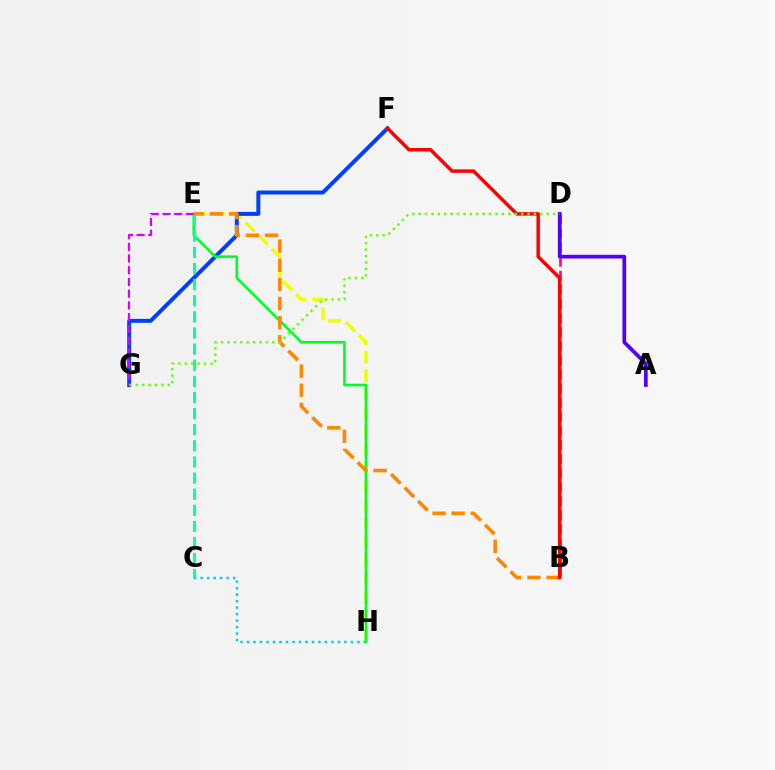{('B', 'D'): [{'color': '#ff00a0', 'line_style': 'dashed', 'thickness': 1.92}], ('C', 'H'): [{'color': '#00c7ff', 'line_style': 'dotted', 'thickness': 1.76}], ('E', 'H'): [{'color': '#eeff00', 'line_style': 'dashed', 'thickness': 2.51}, {'color': '#00ff27', 'line_style': 'solid', 'thickness': 1.89}], ('F', 'G'): [{'color': '#003fff', 'line_style': 'solid', 'thickness': 2.86}], ('E', 'G'): [{'color': '#d600ff', 'line_style': 'dashed', 'thickness': 1.59}], ('C', 'E'): [{'color': '#00ffaf', 'line_style': 'dashed', 'thickness': 2.19}], ('A', 'D'): [{'color': '#4f00ff', 'line_style': 'solid', 'thickness': 2.67}], ('B', 'E'): [{'color': '#ff8800', 'line_style': 'dashed', 'thickness': 2.6}], ('B', 'F'): [{'color': '#ff0000', 'line_style': 'solid', 'thickness': 2.51}], ('D', 'G'): [{'color': '#66ff00', 'line_style': 'dotted', 'thickness': 1.74}]}